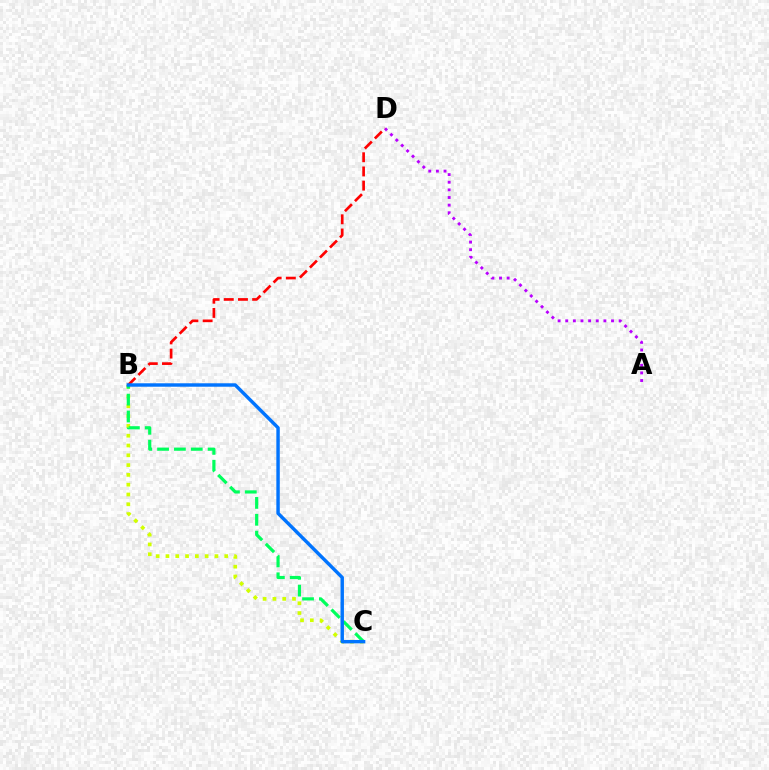{('A', 'D'): [{'color': '#b900ff', 'line_style': 'dotted', 'thickness': 2.07}], ('B', 'D'): [{'color': '#ff0000', 'line_style': 'dashed', 'thickness': 1.93}], ('B', 'C'): [{'color': '#d1ff00', 'line_style': 'dotted', 'thickness': 2.66}, {'color': '#00ff5c', 'line_style': 'dashed', 'thickness': 2.29}, {'color': '#0074ff', 'line_style': 'solid', 'thickness': 2.47}]}